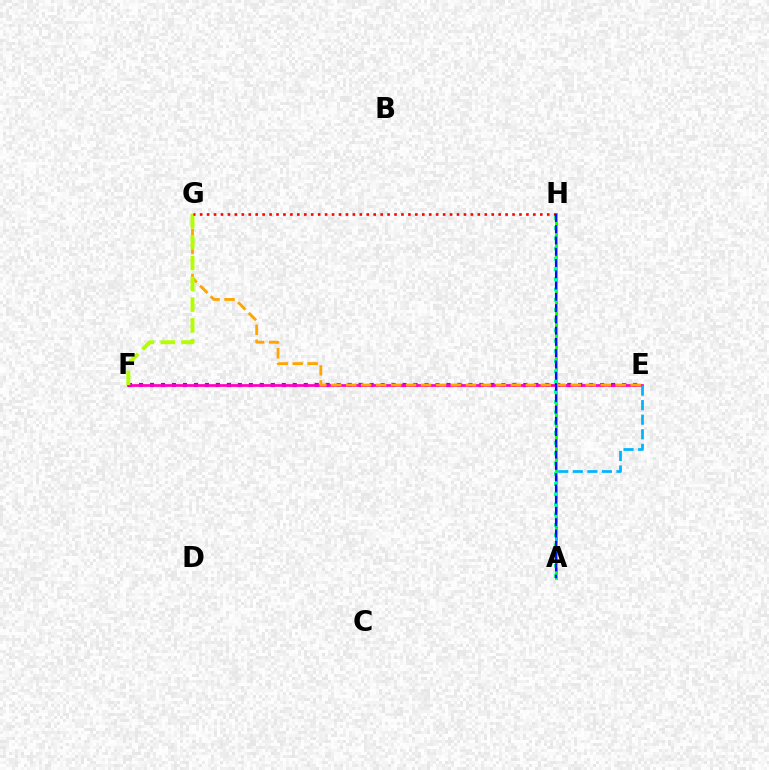{('E', 'F'): [{'color': '#9b00ff', 'line_style': 'dotted', 'thickness': 2.98}, {'color': '#ff00bd', 'line_style': 'solid', 'thickness': 1.94}], ('E', 'G'): [{'color': '#ffa500', 'line_style': 'dashed', 'thickness': 2.03}], ('A', 'H'): [{'color': '#08ff00', 'line_style': 'solid', 'thickness': 2.05}, {'color': '#00ff9d', 'line_style': 'dotted', 'thickness': 2.78}, {'color': '#0010ff', 'line_style': 'dashed', 'thickness': 1.53}], ('A', 'E'): [{'color': '#00b5ff', 'line_style': 'dashed', 'thickness': 1.98}], ('F', 'G'): [{'color': '#b3ff00', 'line_style': 'dashed', 'thickness': 2.83}], ('G', 'H'): [{'color': '#ff0000', 'line_style': 'dotted', 'thickness': 1.89}]}